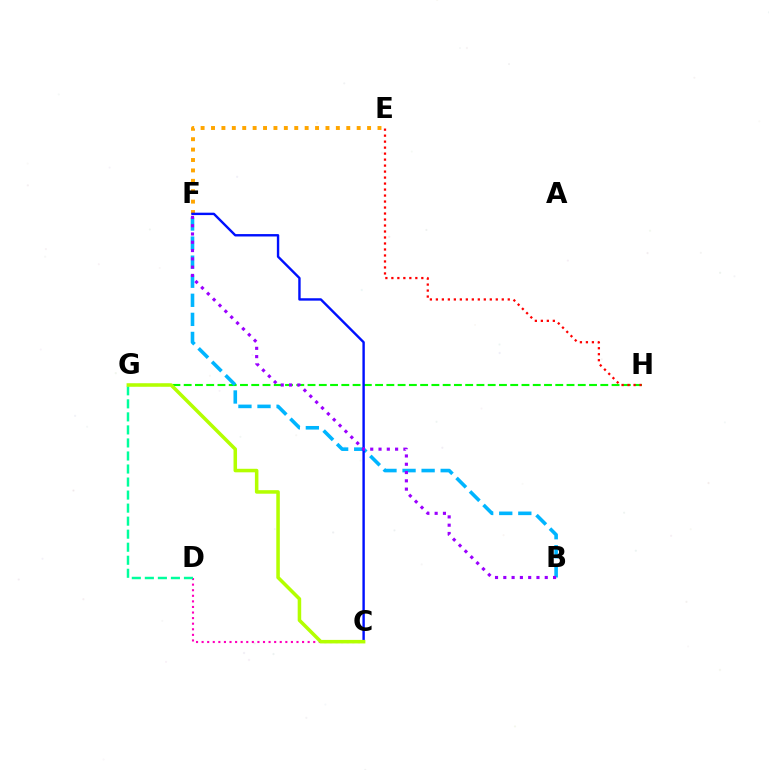{('C', 'D'): [{'color': '#ff00bd', 'line_style': 'dotted', 'thickness': 1.52}], ('E', 'F'): [{'color': '#ffa500', 'line_style': 'dotted', 'thickness': 2.83}], ('D', 'G'): [{'color': '#00ff9d', 'line_style': 'dashed', 'thickness': 1.77}], ('G', 'H'): [{'color': '#08ff00', 'line_style': 'dashed', 'thickness': 1.53}], ('B', 'F'): [{'color': '#00b5ff', 'line_style': 'dashed', 'thickness': 2.59}, {'color': '#9b00ff', 'line_style': 'dotted', 'thickness': 2.25}], ('C', 'F'): [{'color': '#0010ff', 'line_style': 'solid', 'thickness': 1.73}], ('C', 'G'): [{'color': '#b3ff00', 'line_style': 'solid', 'thickness': 2.54}], ('E', 'H'): [{'color': '#ff0000', 'line_style': 'dotted', 'thickness': 1.63}]}